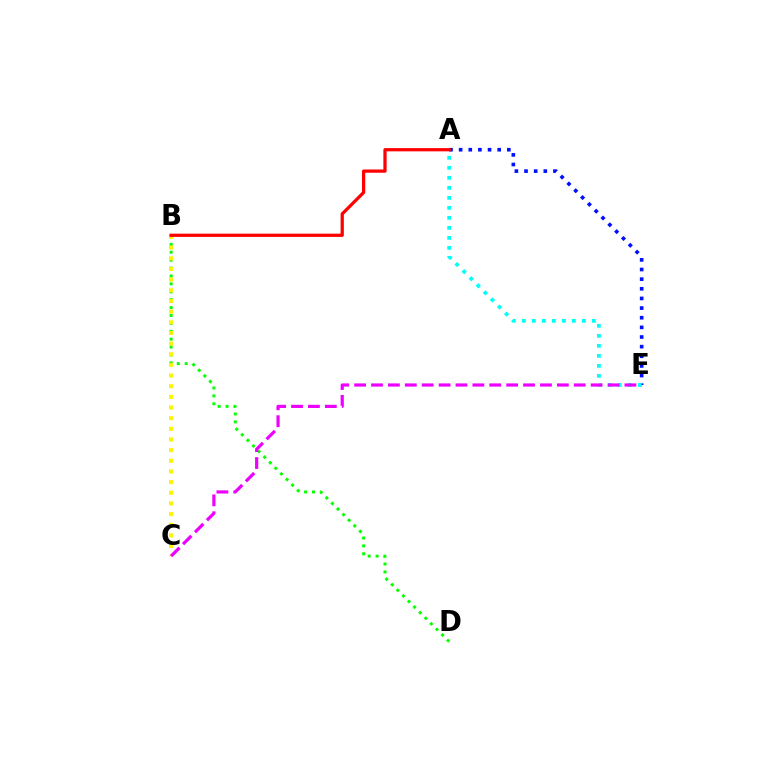{('B', 'D'): [{'color': '#08ff00', 'line_style': 'dotted', 'thickness': 2.15}], ('A', 'E'): [{'color': '#0010ff', 'line_style': 'dotted', 'thickness': 2.62}, {'color': '#00fff6', 'line_style': 'dotted', 'thickness': 2.72}], ('B', 'C'): [{'color': '#fcf500', 'line_style': 'dotted', 'thickness': 2.9}], ('A', 'B'): [{'color': '#ff0000', 'line_style': 'solid', 'thickness': 2.34}], ('C', 'E'): [{'color': '#ee00ff', 'line_style': 'dashed', 'thickness': 2.3}]}